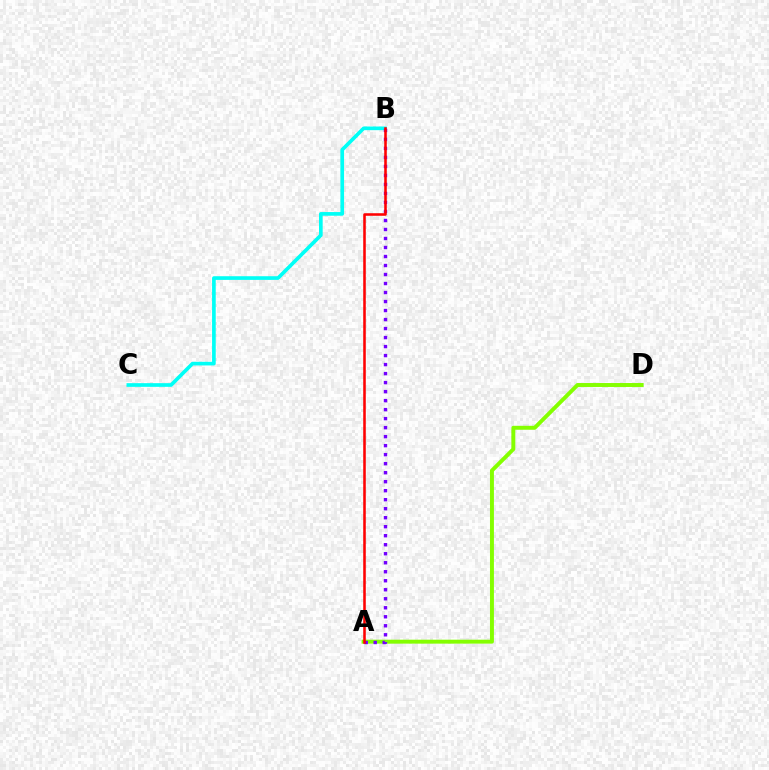{('B', 'C'): [{'color': '#00fff6', 'line_style': 'solid', 'thickness': 2.64}], ('A', 'D'): [{'color': '#84ff00', 'line_style': 'solid', 'thickness': 2.84}], ('A', 'B'): [{'color': '#7200ff', 'line_style': 'dotted', 'thickness': 2.45}, {'color': '#ff0000', 'line_style': 'solid', 'thickness': 1.84}]}